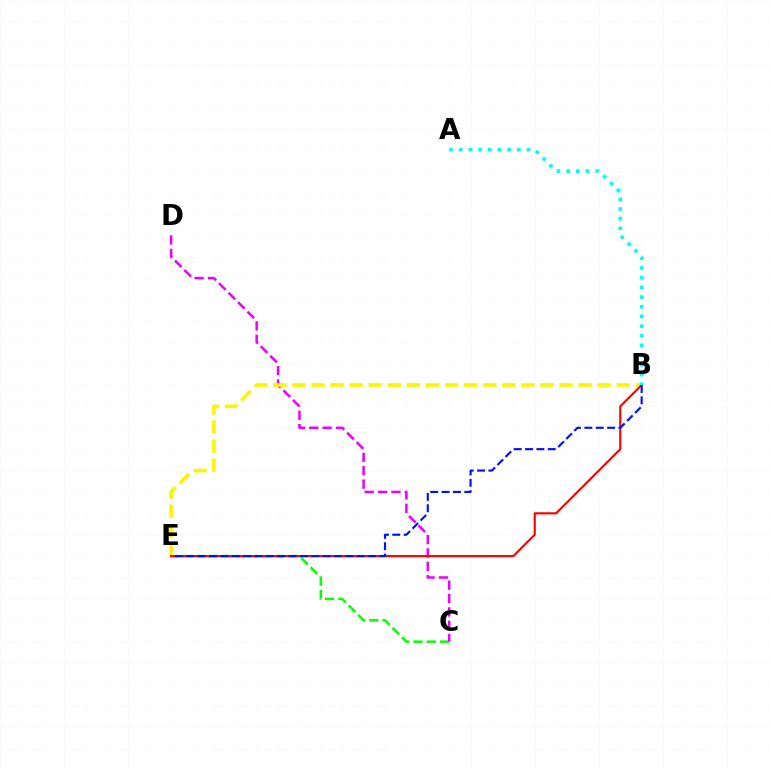{('C', 'E'): [{'color': '#08ff00', 'line_style': 'dashed', 'thickness': 1.8}], ('C', 'D'): [{'color': '#ee00ff', 'line_style': 'dashed', 'thickness': 1.82}], ('B', 'E'): [{'color': '#fcf500', 'line_style': 'dashed', 'thickness': 2.59}, {'color': '#ff0000', 'line_style': 'solid', 'thickness': 1.55}, {'color': '#0010ff', 'line_style': 'dashed', 'thickness': 1.54}], ('A', 'B'): [{'color': '#00fff6', 'line_style': 'dotted', 'thickness': 2.63}]}